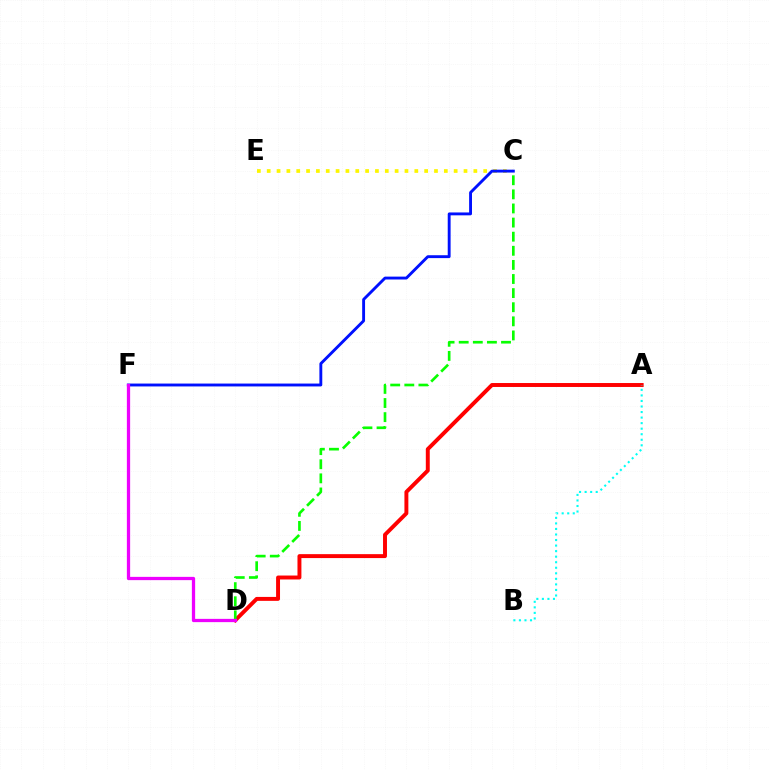{('A', 'D'): [{'color': '#ff0000', 'line_style': 'solid', 'thickness': 2.83}], ('C', 'D'): [{'color': '#08ff00', 'line_style': 'dashed', 'thickness': 1.92}], ('C', 'E'): [{'color': '#fcf500', 'line_style': 'dotted', 'thickness': 2.67}], ('C', 'F'): [{'color': '#0010ff', 'line_style': 'solid', 'thickness': 2.07}], ('D', 'F'): [{'color': '#ee00ff', 'line_style': 'solid', 'thickness': 2.35}], ('A', 'B'): [{'color': '#00fff6', 'line_style': 'dotted', 'thickness': 1.51}]}